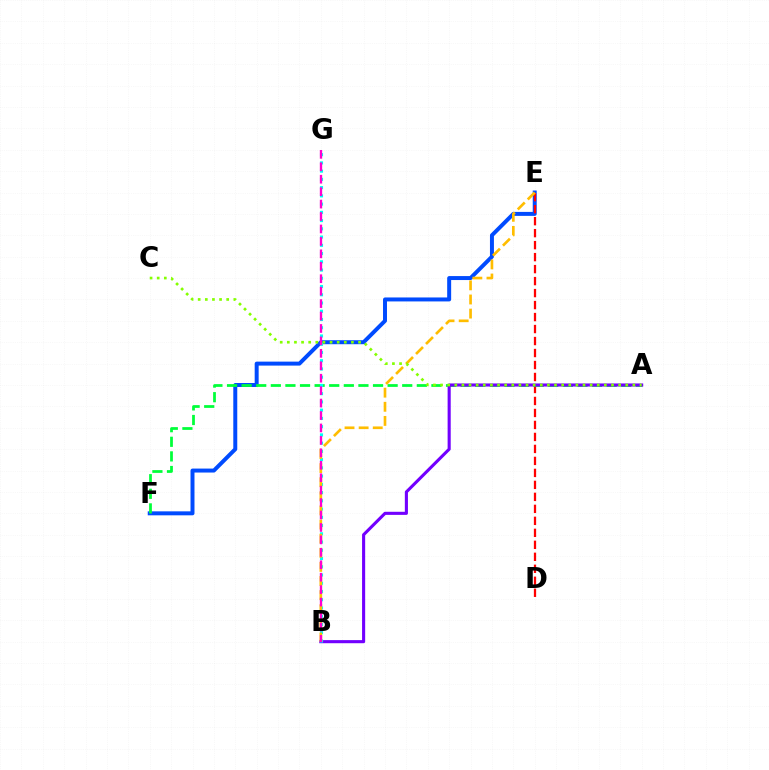{('E', 'F'): [{'color': '#004bff', 'line_style': 'solid', 'thickness': 2.86}], ('D', 'E'): [{'color': '#ff0000', 'line_style': 'dashed', 'thickness': 1.63}], ('A', 'F'): [{'color': '#00ff39', 'line_style': 'dashed', 'thickness': 1.98}], ('A', 'B'): [{'color': '#7200ff', 'line_style': 'solid', 'thickness': 2.23}], ('B', 'G'): [{'color': '#00fff6', 'line_style': 'dotted', 'thickness': 2.24}, {'color': '#ff00cf', 'line_style': 'dashed', 'thickness': 1.69}], ('B', 'E'): [{'color': '#ffbd00', 'line_style': 'dashed', 'thickness': 1.92}], ('A', 'C'): [{'color': '#84ff00', 'line_style': 'dotted', 'thickness': 1.94}]}